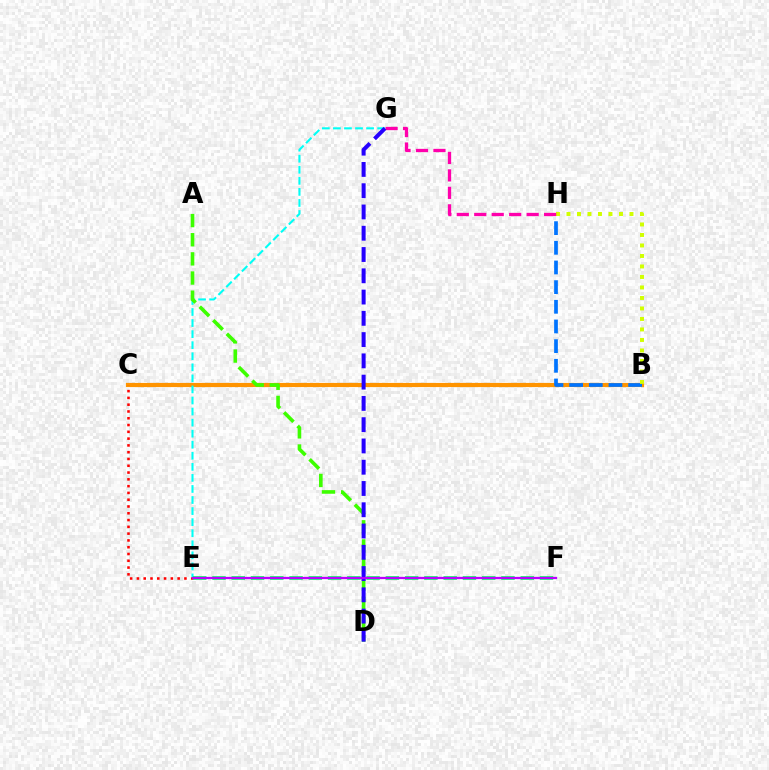{('B', 'C'): [{'color': '#ff9400', 'line_style': 'solid', 'thickness': 2.99}], ('B', 'H'): [{'color': '#0074ff', 'line_style': 'dashed', 'thickness': 2.67}, {'color': '#d1ff00', 'line_style': 'dotted', 'thickness': 2.85}], ('C', 'E'): [{'color': '#ff0000', 'line_style': 'dotted', 'thickness': 1.84}], ('E', 'G'): [{'color': '#00fff6', 'line_style': 'dashed', 'thickness': 1.5}], ('A', 'D'): [{'color': '#3dff00', 'line_style': 'dashed', 'thickness': 2.6}], ('G', 'H'): [{'color': '#ff00ac', 'line_style': 'dashed', 'thickness': 2.37}], ('E', 'F'): [{'color': '#00ff5c', 'line_style': 'dashed', 'thickness': 2.62}, {'color': '#b900ff', 'line_style': 'solid', 'thickness': 1.64}], ('D', 'G'): [{'color': '#2500ff', 'line_style': 'dashed', 'thickness': 2.89}]}